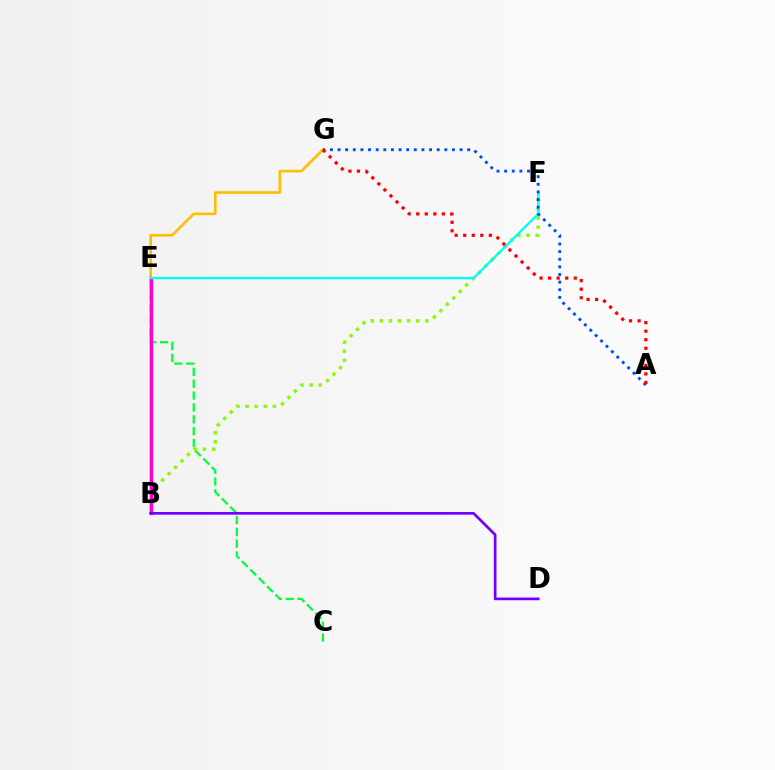{('B', 'G'): [{'color': '#ffbd00', 'line_style': 'solid', 'thickness': 1.87}], ('C', 'E'): [{'color': '#00ff39', 'line_style': 'dashed', 'thickness': 1.61}], ('B', 'F'): [{'color': '#84ff00', 'line_style': 'dotted', 'thickness': 2.47}], ('B', 'E'): [{'color': '#ff00cf', 'line_style': 'solid', 'thickness': 2.33}], ('B', 'D'): [{'color': '#7200ff', 'line_style': 'solid', 'thickness': 1.94}], ('E', 'F'): [{'color': '#00fff6', 'line_style': 'solid', 'thickness': 1.65}], ('A', 'G'): [{'color': '#004bff', 'line_style': 'dotted', 'thickness': 2.07}, {'color': '#ff0000', 'line_style': 'dotted', 'thickness': 2.32}]}